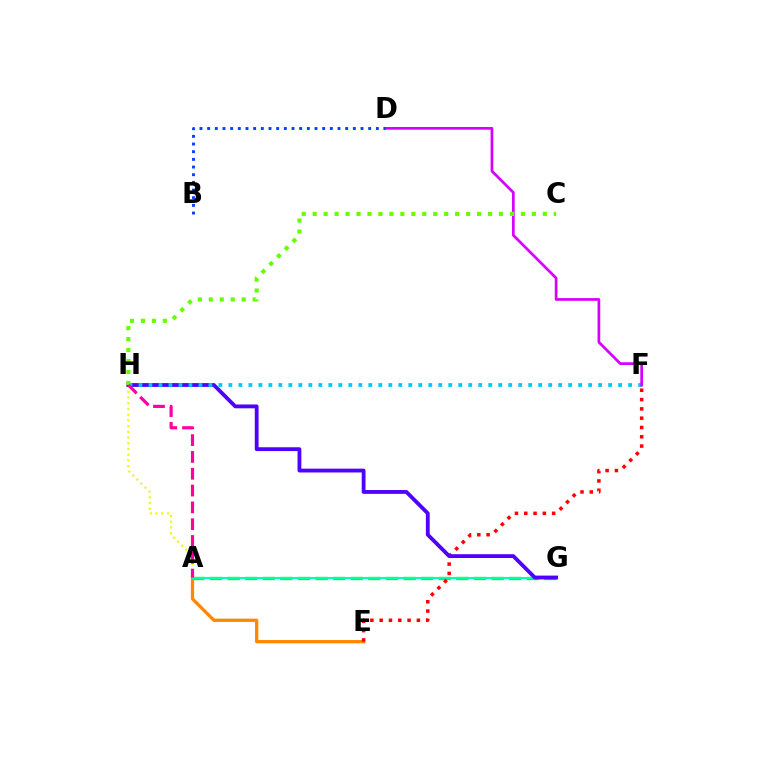{('A', 'H'): [{'color': '#eeff00', 'line_style': 'dotted', 'thickness': 1.55}, {'color': '#ff00a0', 'line_style': 'dashed', 'thickness': 2.28}], ('A', 'G'): [{'color': '#00ff27', 'line_style': 'dashed', 'thickness': 2.39}, {'color': '#00ffaf', 'line_style': 'solid', 'thickness': 1.51}], ('A', 'E'): [{'color': '#ff8800', 'line_style': 'solid', 'thickness': 2.35}], ('E', 'F'): [{'color': '#ff0000', 'line_style': 'dotted', 'thickness': 2.53}], ('G', 'H'): [{'color': '#4f00ff', 'line_style': 'solid', 'thickness': 2.75}], ('F', 'H'): [{'color': '#00c7ff', 'line_style': 'dotted', 'thickness': 2.72}], ('D', 'F'): [{'color': '#d600ff', 'line_style': 'solid', 'thickness': 1.95}], ('B', 'D'): [{'color': '#003fff', 'line_style': 'dotted', 'thickness': 2.08}], ('C', 'H'): [{'color': '#66ff00', 'line_style': 'dotted', 'thickness': 2.98}]}